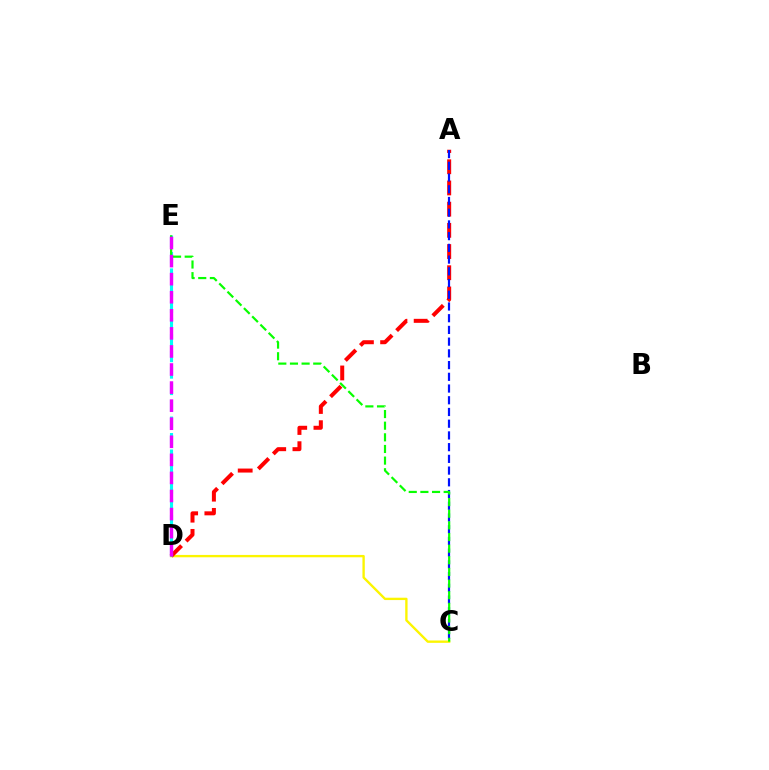{('C', 'D'): [{'color': '#fcf500', 'line_style': 'solid', 'thickness': 1.7}], ('A', 'D'): [{'color': '#ff0000', 'line_style': 'dashed', 'thickness': 2.88}], ('A', 'C'): [{'color': '#0010ff', 'line_style': 'dashed', 'thickness': 1.59}], ('D', 'E'): [{'color': '#00fff6', 'line_style': 'dashed', 'thickness': 2.24}, {'color': '#ee00ff', 'line_style': 'dashed', 'thickness': 2.45}], ('C', 'E'): [{'color': '#08ff00', 'line_style': 'dashed', 'thickness': 1.58}]}